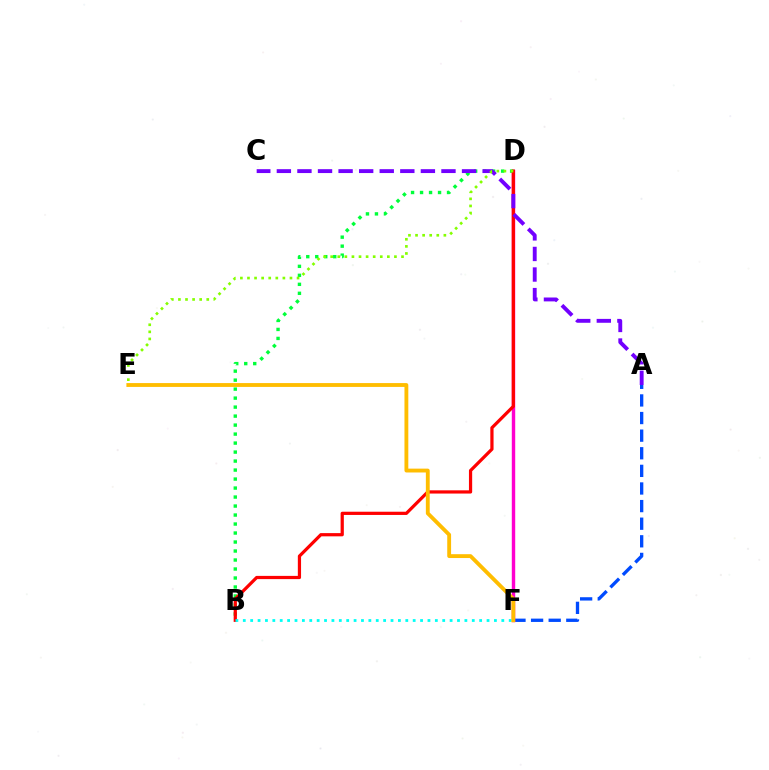{('A', 'F'): [{'color': '#004bff', 'line_style': 'dashed', 'thickness': 2.39}], ('D', 'F'): [{'color': '#ff00cf', 'line_style': 'solid', 'thickness': 2.46}], ('B', 'D'): [{'color': '#00ff39', 'line_style': 'dotted', 'thickness': 2.44}, {'color': '#ff0000', 'line_style': 'solid', 'thickness': 2.32}], ('A', 'C'): [{'color': '#7200ff', 'line_style': 'dashed', 'thickness': 2.8}], ('B', 'F'): [{'color': '#00fff6', 'line_style': 'dotted', 'thickness': 2.01}], ('D', 'E'): [{'color': '#84ff00', 'line_style': 'dotted', 'thickness': 1.92}], ('E', 'F'): [{'color': '#ffbd00', 'line_style': 'solid', 'thickness': 2.77}]}